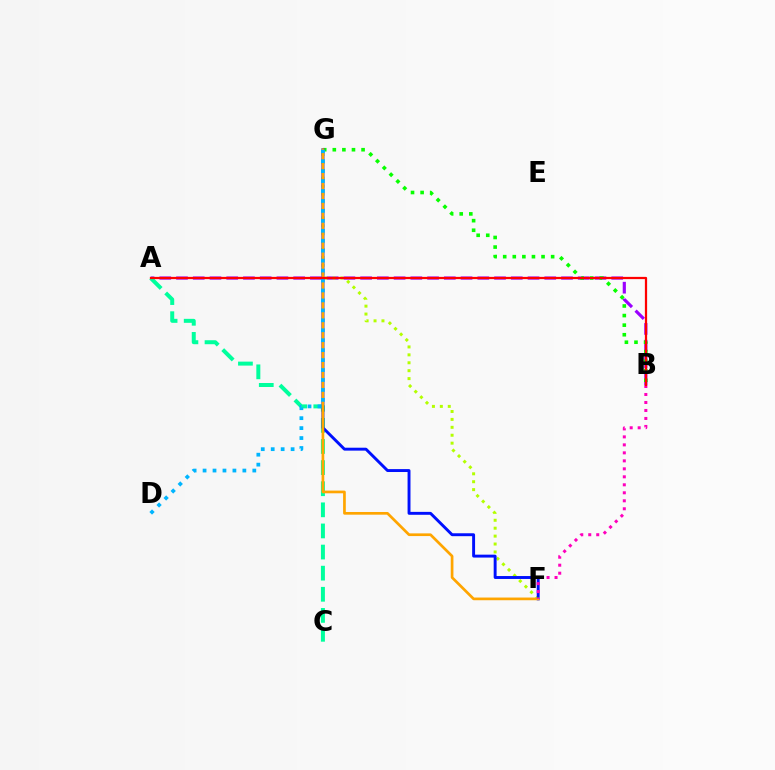{('A', 'B'): [{'color': '#9b00ff', 'line_style': 'dashed', 'thickness': 2.27}, {'color': '#ff0000', 'line_style': 'solid', 'thickness': 1.61}], ('F', 'G'): [{'color': '#b3ff00', 'line_style': 'dotted', 'thickness': 2.15}, {'color': '#0010ff', 'line_style': 'solid', 'thickness': 2.1}, {'color': '#ffa500', 'line_style': 'solid', 'thickness': 1.94}], ('B', 'G'): [{'color': '#08ff00', 'line_style': 'dotted', 'thickness': 2.6}], ('A', 'C'): [{'color': '#00ff9d', 'line_style': 'dashed', 'thickness': 2.87}], ('B', 'F'): [{'color': '#ff00bd', 'line_style': 'dotted', 'thickness': 2.17}], ('D', 'G'): [{'color': '#00b5ff', 'line_style': 'dotted', 'thickness': 2.7}]}